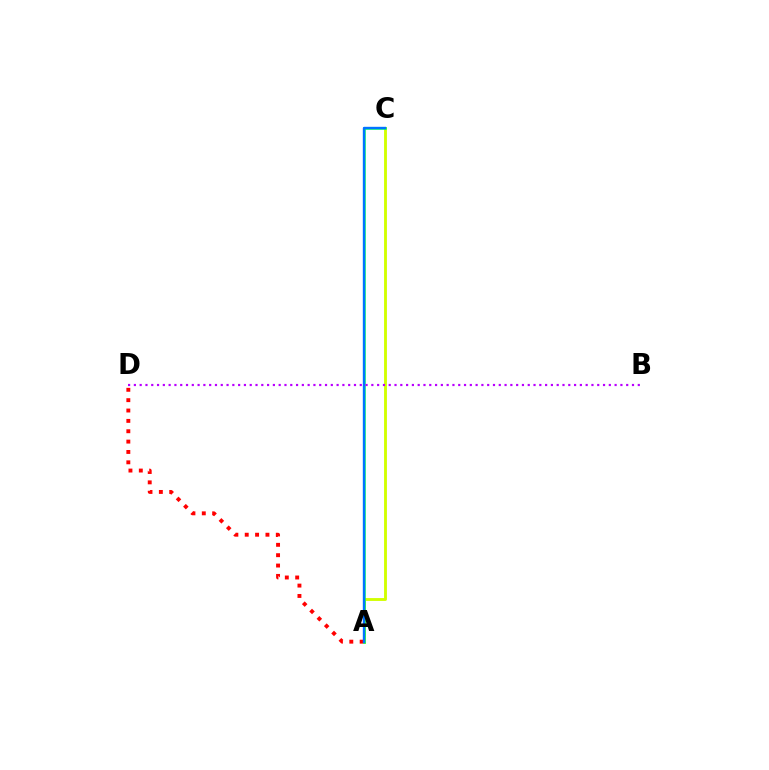{('A', 'D'): [{'color': '#ff0000', 'line_style': 'dotted', 'thickness': 2.81}], ('A', 'C'): [{'color': '#d1ff00', 'line_style': 'solid', 'thickness': 2.07}, {'color': '#00ff5c', 'line_style': 'solid', 'thickness': 1.8}, {'color': '#0074ff', 'line_style': 'solid', 'thickness': 1.71}], ('B', 'D'): [{'color': '#b900ff', 'line_style': 'dotted', 'thickness': 1.57}]}